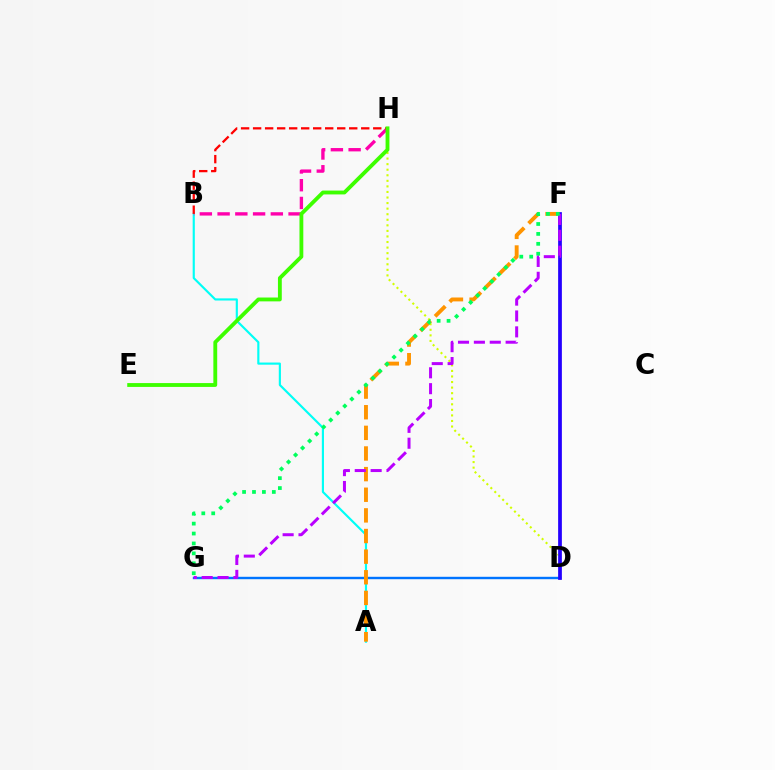{('A', 'B'): [{'color': '#00fff6', 'line_style': 'solid', 'thickness': 1.55}], ('B', 'H'): [{'color': '#ff00ac', 'line_style': 'dashed', 'thickness': 2.41}, {'color': '#ff0000', 'line_style': 'dashed', 'thickness': 1.63}], ('D', 'G'): [{'color': '#0074ff', 'line_style': 'solid', 'thickness': 1.73}], ('A', 'F'): [{'color': '#ff9400', 'line_style': 'dashed', 'thickness': 2.8}], ('D', 'H'): [{'color': '#d1ff00', 'line_style': 'dotted', 'thickness': 1.51}], ('D', 'F'): [{'color': '#2500ff', 'line_style': 'solid', 'thickness': 2.69}], ('F', 'G'): [{'color': '#b900ff', 'line_style': 'dashed', 'thickness': 2.16}, {'color': '#00ff5c', 'line_style': 'dotted', 'thickness': 2.69}], ('E', 'H'): [{'color': '#3dff00', 'line_style': 'solid', 'thickness': 2.77}]}